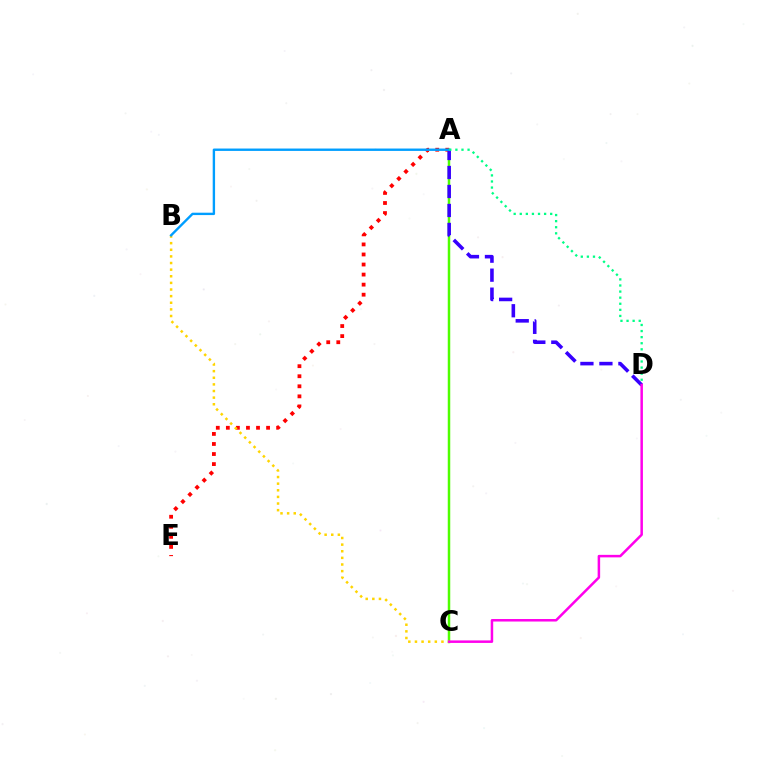{('A', 'E'): [{'color': '#ff0000', 'line_style': 'dotted', 'thickness': 2.73}], ('A', 'C'): [{'color': '#4fff00', 'line_style': 'solid', 'thickness': 1.8}], ('A', 'D'): [{'color': '#3700ff', 'line_style': 'dashed', 'thickness': 2.58}, {'color': '#00ff86', 'line_style': 'dotted', 'thickness': 1.65}], ('B', 'C'): [{'color': '#ffd500', 'line_style': 'dotted', 'thickness': 1.8}], ('A', 'B'): [{'color': '#009eff', 'line_style': 'solid', 'thickness': 1.71}], ('C', 'D'): [{'color': '#ff00ed', 'line_style': 'solid', 'thickness': 1.81}]}